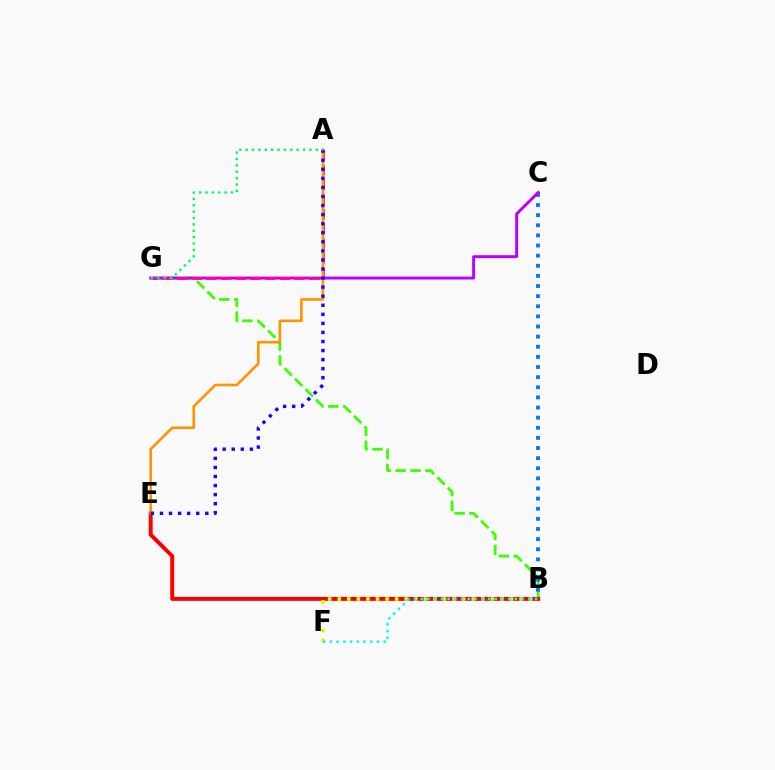{('B', 'G'): [{'color': '#3dff00', 'line_style': 'dashed', 'thickness': 2.02}], ('B', 'C'): [{'color': '#0074ff', 'line_style': 'dotted', 'thickness': 2.75}], ('B', 'E'): [{'color': '#ff0000', 'line_style': 'solid', 'thickness': 2.84}], ('C', 'G'): [{'color': '#b900ff', 'line_style': 'solid', 'thickness': 2.11}], ('B', 'F'): [{'color': '#d1ff00', 'line_style': 'dotted', 'thickness': 2.6}, {'color': '#00fff6', 'line_style': 'dotted', 'thickness': 1.83}], ('A', 'G'): [{'color': '#ff00ac', 'line_style': 'dashed', 'thickness': 1.99}, {'color': '#00ff5c', 'line_style': 'dotted', 'thickness': 1.73}], ('A', 'E'): [{'color': '#ff9400', 'line_style': 'solid', 'thickness': 1.89}, {'color': '#2500ff', 'line_style': 'dotted', 'thickness': 2.46}]}